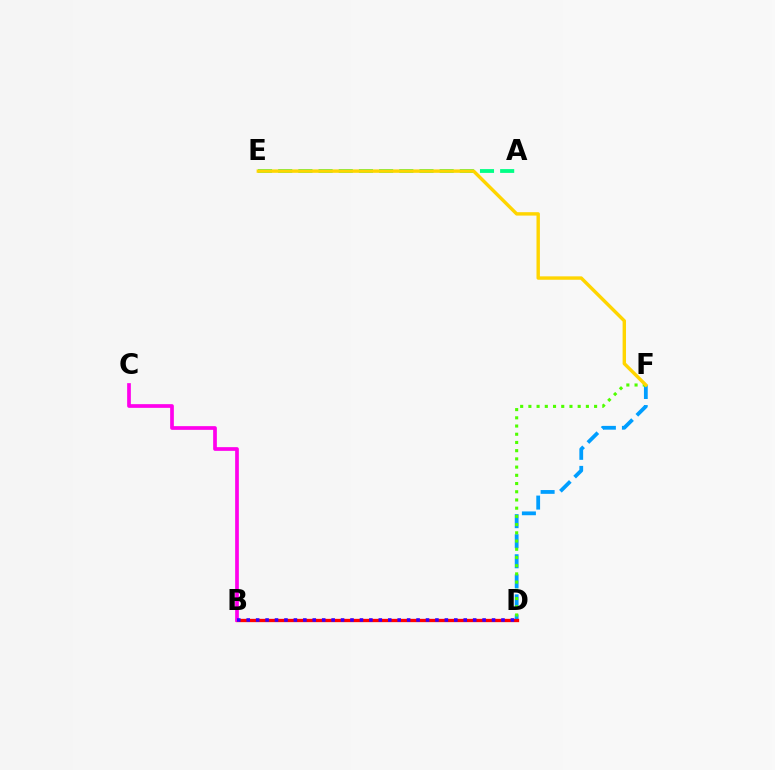{('D', 'F'): [{'color': '#009eff', 'line_style': 'dashed', 'thickness': 2.72}, {'color': '#4fff00', 'line_style': 'dotted', 'thickness': 2.23}], ('A', 'E'): [{'color': '#00ff86', 'line_style': 'dashed', 'thickness': 2.74}], ('B', 'D'): [{'color': '#ff0000', 'line_style': 'solid', 'thickness': 2.38}, {'color': '#3700ff', 'line_style': 'dotted', 'thickness': 2.56}], ('B', 'C'): [{'color': '#ff00ed', 'line_style': 'solid', 'thickness': 2.67}], ('E', 'F'): [{'color': '#ffd500', 'line_style': 'solid', 'thickness': 2.45}]}